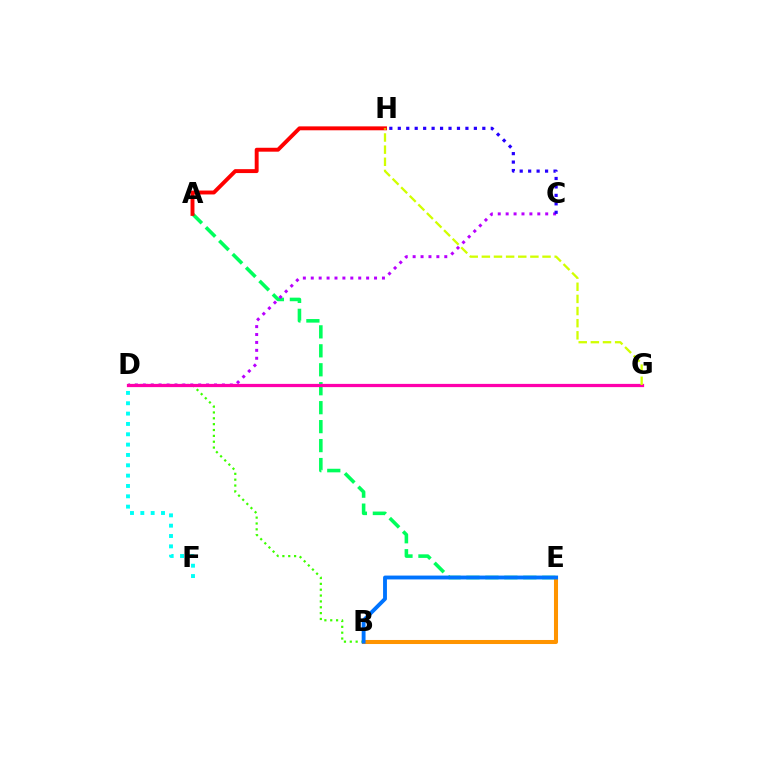{('A', 'E'): [{'color': '#00ff5c', 'line_style': 'dashed', 'thickness': 2.58}], ('A', 'H'): [{'color': '#ff0000', 'line_style': 'solid', 'thickness': 2.82}], ('C', 'D'): [{'color': '#b900ff', 'line_style': 'dotted', 'thickness': 2.15}], ('D', 'F'): [{'color': '#00fff6', 'line_style': 'dotted', 'thickness': 2.81}], ('B', 'D'): [{'color': '#3dff00', 'line_style': 'dotted', 'thickness': 1.59}], ('D', 'G'): [{'color': '#ff00ac', 'line_style': 'solid', 'thickness': 2.33}], ('G', 'H'): [{'color': '#d1ff00', 'line_style': 'dashed', 'thickness': 1.65}], ('B', 'E'): [{'color': '#ff9400', 'line_style': 'solid', 'thickness': 2.91}, {'color': '#0074ff', 'line_style': 'solid', 'thickness': 2.78}], ('C', 'H'): [{'color': '#2500ff', 'line_style': 'dotted', 'thickness': 2.3}]}